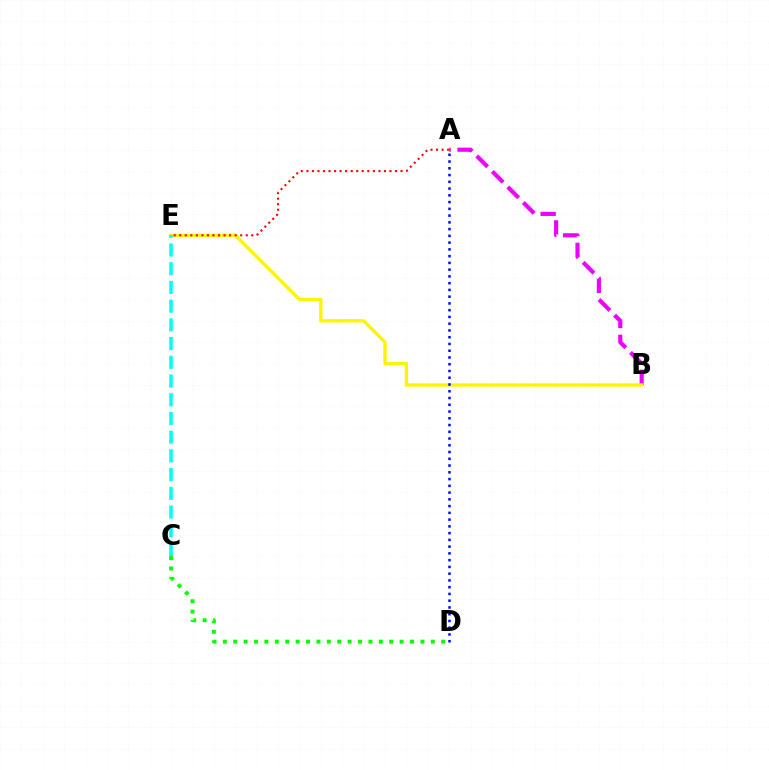{('A', 'B'): [{'color': '#ee00ff', 'line_style': 'dashed', 'thickness': 2.98}], ('C', 'D'): [{'color': '#08ff00', 'line_style': 'dotted', 'thickness': 2.83}], ('B', 'E'): [{'color': '#fcf500', 'line_style': 'solid', 'thickness': 2.39}], ('A', 'E'): [{'color': '#ff0000', 'line_style': 'dotted', 'thickness': 1.51}], ('A', 'D'): [{'color': '#0010ff', 'line_style': 'dotted', 'thickness': 1.84}], ('C', 'E'): [{'color': '#00fff6', 'line_style': 'dashed', 'thickness': 2.54}]}